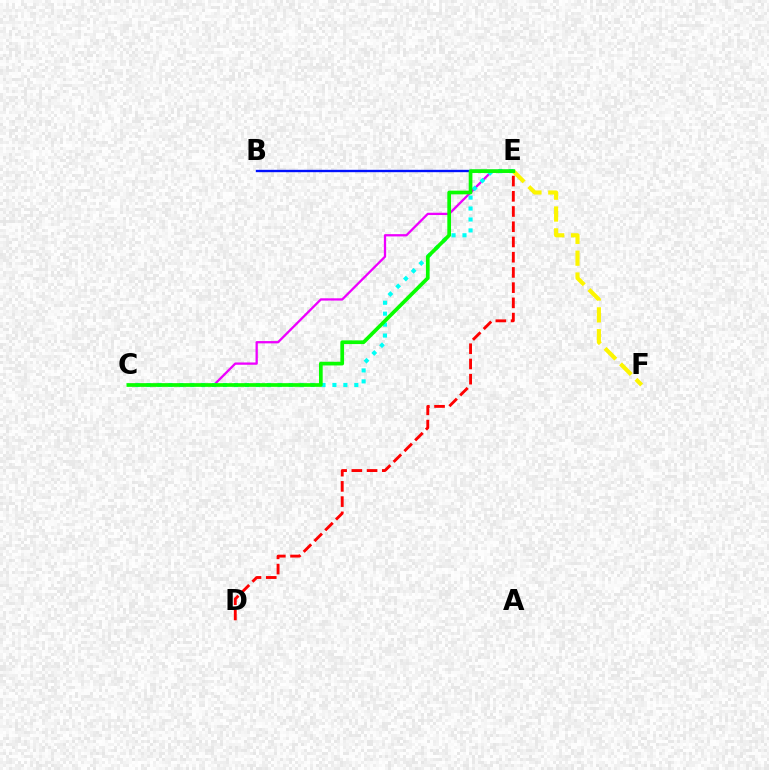{('C', 'E'): [{'color': '#ee00ff', 'line_style': 'solid', 'thickness': 1.65}, {'color': '#00fff6', 'line_style': 'dotted', 'thickness': 2.97}, {'color': '#08ff00', 'line_style': 'solid', 'thickness': 2.66}], ('E', 'F'): [{'color': '#fcf500', 'line_style': 'dashed', 'thickness': 2.97}], ('B', 'E'): [{'color': '#0010ff', 'line_style': 'solid', 'thickness': 1.7}], ('D', 'E'): [{'color': '#ff0000', 'line_style': 'dashed', 'thickness': 2.07}]}